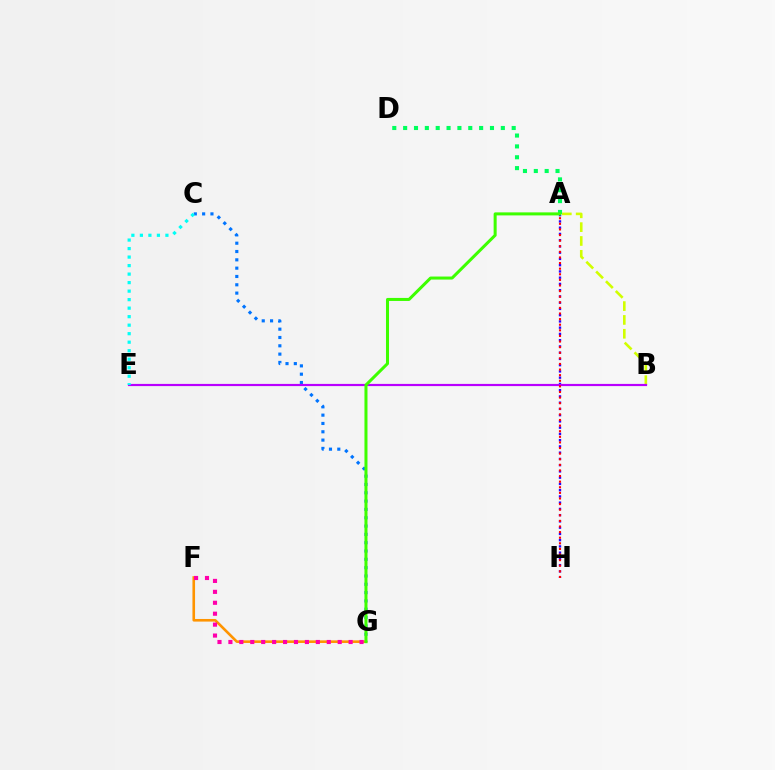{('A', 'D'): [{'color': '#00ff5c', 'line_style': 'dotted', 'thickness': 2.95}], ('C', 'G'): [{'color': '#0074ff', 'line_style': 'dotted', 'thickness': 2.26}], ('A', 'B'): [{'color': '#d1ff00', 'line_style': 'dashed', 'thickness': 1.88}], ('F', 'G'): [{'color': '#ff9400', 'line_style': 'solid', 'thickness': 1.88}, {'color': '#ff00ac', 'line_style': 'dotted', 'thickness': 2.97}], ('A', 'H'): [{'color': '#2500ff', 'line_style': 'dotted', 'thickness': 1.7}, {'color': '#ff0000', 'line_style': 'dotted', 'thickness': 1.52}], ('B', 'E'): [{'color': '#b900ff', 'line_style': 'solid', 'thickness': 1.57}], ('C', 'E'): [{'color': '#00fff6', 'line_style': 'dotted', 'thickness': 2.31}], ('A', 'G'): [{'color': '#3dff00', 'line_style': 'solid', 'thickness': 2.18}]}